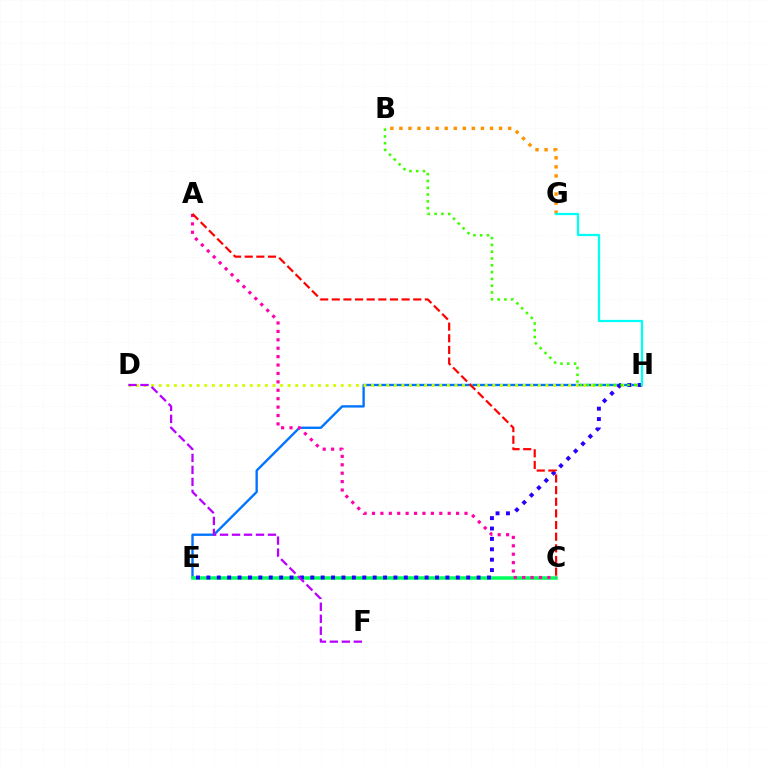{('E', 'H'): [{'color': '#0074ff', 'line_style': 'solid', 'thickness': 1.7}, {'color': '#2500ff', 'line_style': 'dotted', 'thickness': 2.82}], ('D', 'H'): [{'color': '#d1ff00', 'line_style': 'dotted', 'thickness': 2.06}], ('C', 'E'): [{'color': '#00ff5c', 'line_style': 'solid', 'thickness': 2.52}], ('D', 'F'): [{'color': '#b900ff', 'line_style': 'dashed', 'thickness': 1.63}], ('A', 'C'): [{'color': '#ff00ac', 'line_style': 'dotted', 'thickness': 2.28}, {'color': '#ff0000', 'line_style': 'dashed', 'thickness': 1.58}], ('B', 'G'): [{'color': '#ff9400', 'line_style': 'dotted', 'thickness': 2.46}], ('G', 'H'): [{'color': '#00fff6', 'line_style': 'solid', 'thickness': 1.63}], ('B', 'H'): [{'color': '#3dff00', 'line_style': 'dotted', 'thickness': 1.85}]}